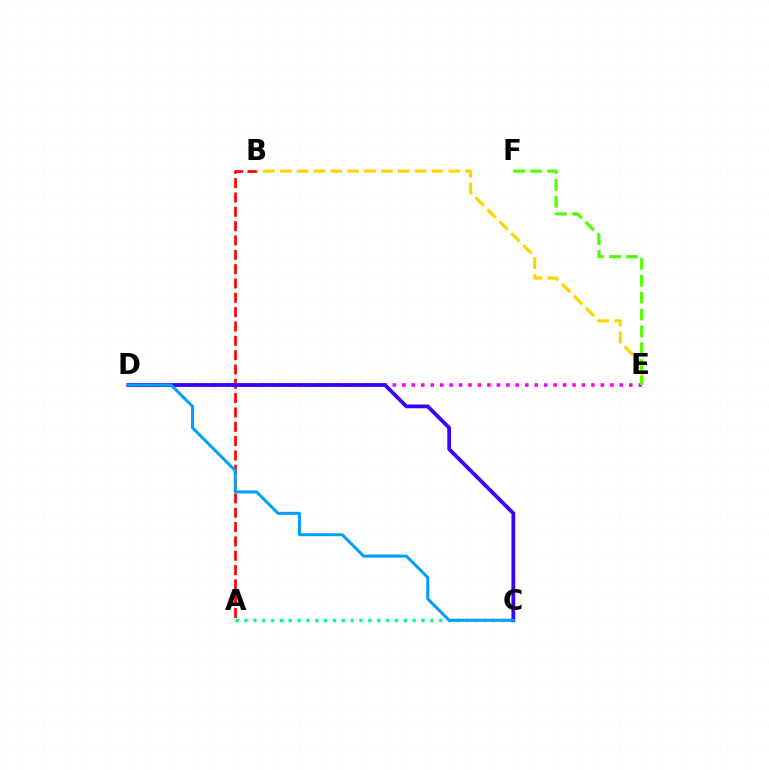{('D', 'E'): [{'color': '#ff00ed', 'line_style': 'dotted', 'thickness': 2.57}], ('A', 'C'): [{'color': '#00ff86', 'line_style': 'dotted', 'thickness': 2.4}], ('A', 'B'): [{'color': '#ff0000', 'line_style': 'dashed', 'thickness': 1.95}], ('C', 'D'): [{'color': '#3700ff', 'line_style': 'solid', 'thickness': 2.72}, {'color': '#009eff', 'line_style': 'solid', 'thickness': 2.16}], ('B', 'E'): [{'color': '#ffd500', 'line_style': 'dashed', 'thickness': 2.29}], ('E', 'F'): [{'color': '#4fff00', 'line_style': 'dashed', 'thickness': 2.29}]}